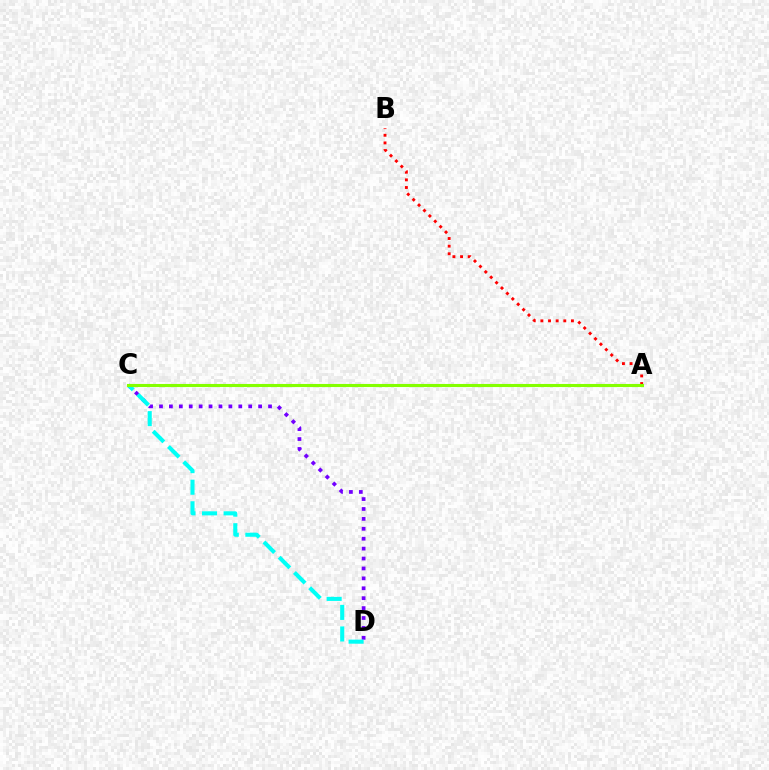{('C', 'D'): [{'color': '#7200ff', 'line_style': 'dotted', 'thickness': 2.69}, {'color': '#00fff6', 'line_style': 'dashed', 'thickness': 2.93}], ('A', 'B'): [{'color': '#ff0000', 'line_style': 'dotted', 'thickness': 2.07}], ('A', 'C'): [{'color': '#84ff00', 'line_style': 'solid', 'thickness': 2.23}]}